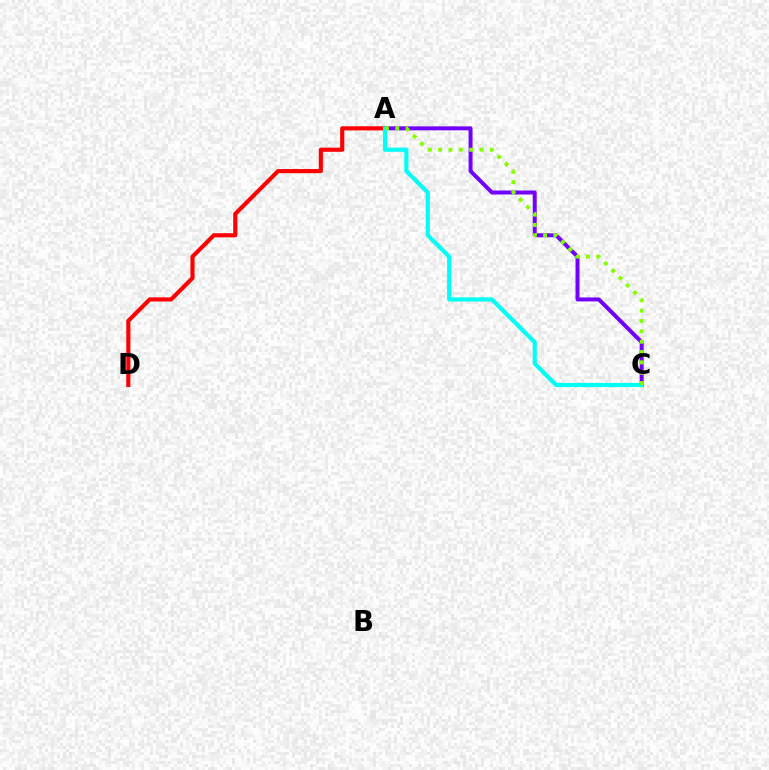{('A', 'C'): [{'color': '#7200ff', 'line_style': 'solid', 'thickness': 2.86}, {'color': '#00fff6', 'line_style': 'solid', 'thickness': 2.99}, {'color': '#84ff00', 'line_style': 'dotted', 'thickness': 2.81}], ('A', 'D'): [{'color': '#ff0000', 'line_style': 'solid', 'thickness': 2.98}]}